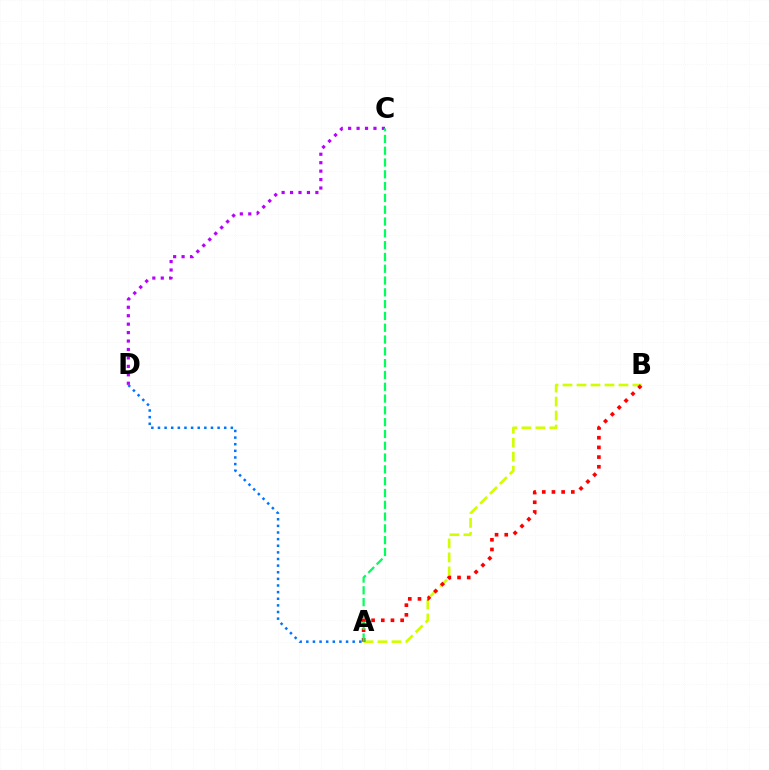{('A', 'D'): [{'color': '#0074ff', 'line_style': 'dotted', 'thickness': 1.8}], ('A', 'B'): [{'color': '#d1ff00', 'line_style': 'dashed', 'thickness': 1.9}, {'color': '#ff0000', 'line_style': 'dotted', 'thickness': 2.63}], ('C', 'D'): [{'color': '#b900ff', 'line_style': 'dotted', 'thickness': 2.29}], ('A', 'C'): [{'color': '#00ff5c', 'line_style': 'dashed', 'thickness': 1.6}]}